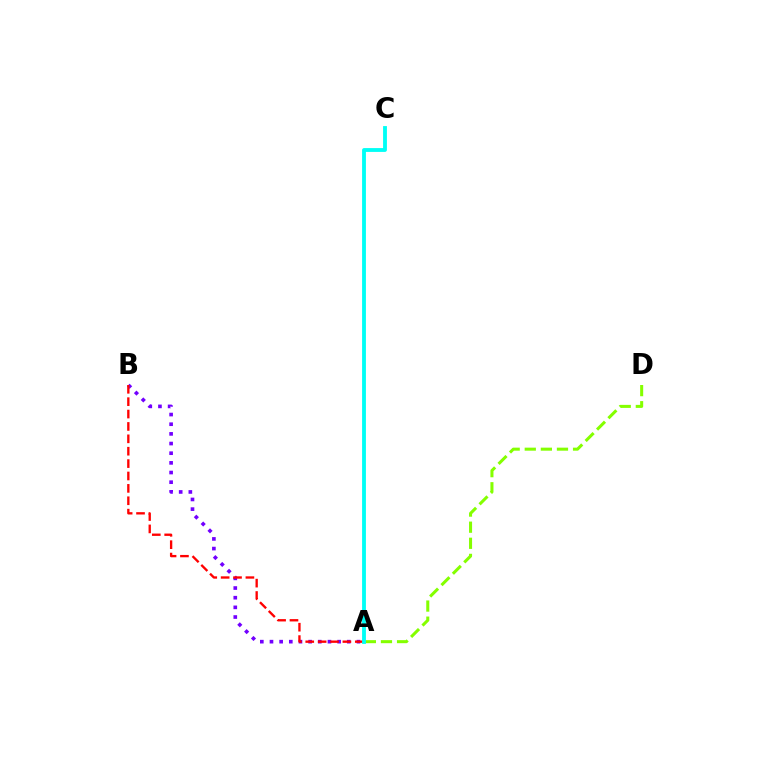{('A', 'B'): [{'color': '#7200ff', 'line_style': 'dotted', 'thickness': 2.63}, {'color': '#ff0000', 'line_style': 'dashed', 'thickness': 1.68}], ('A', 'D'): [{'color': '#84ff00', 'line_style': 'dashed', 'thickness': 2.19}], ('A', 'C'): [{'color': '#00fff6', 'line_style': 'solid', 'thickness': 2.76}]}